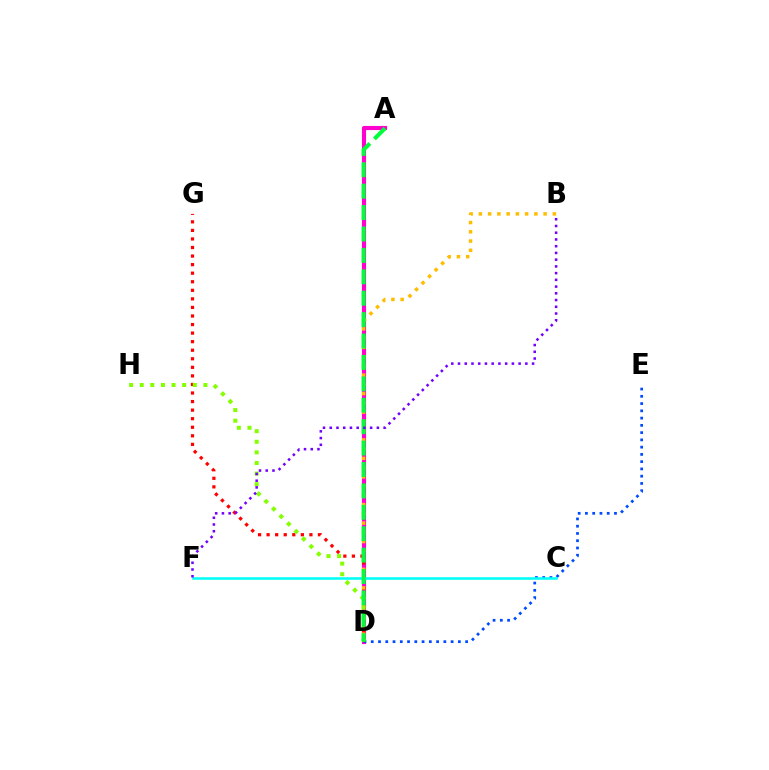{('A', 'D'): [{'color': '#ff00cf', 'line_style': 'solid', 'thickness': 2.97}, {'color': '#00ff39', 'line_style': 'dashed', 'thickness': 2.91}], ('D', 'E'): [{'color': '#004bff', 'line_style': 'dotted', 'thickness': 1.97}], ('D', 'G'): [{'color': '#ff0000', 'line_style': 'dotted', 'thickness': 2.33}], ('B', 'D'): [{'color': '#ffbd00', 'line_style': 'dotted', 'thickness': 2.51}], ('D', 'H'): [{'color': '#84ff00', 'line_style': 'dotted', 'thickness': 2.88}], ('C', 'F'): [{'color': '#00fff6', 'line_style': 'solid', 'thickness': 1.84}], ('B', 'F'): [{'color': '#7200ff', 'line_style': 'dotted', 'thickness': 1.83}]}